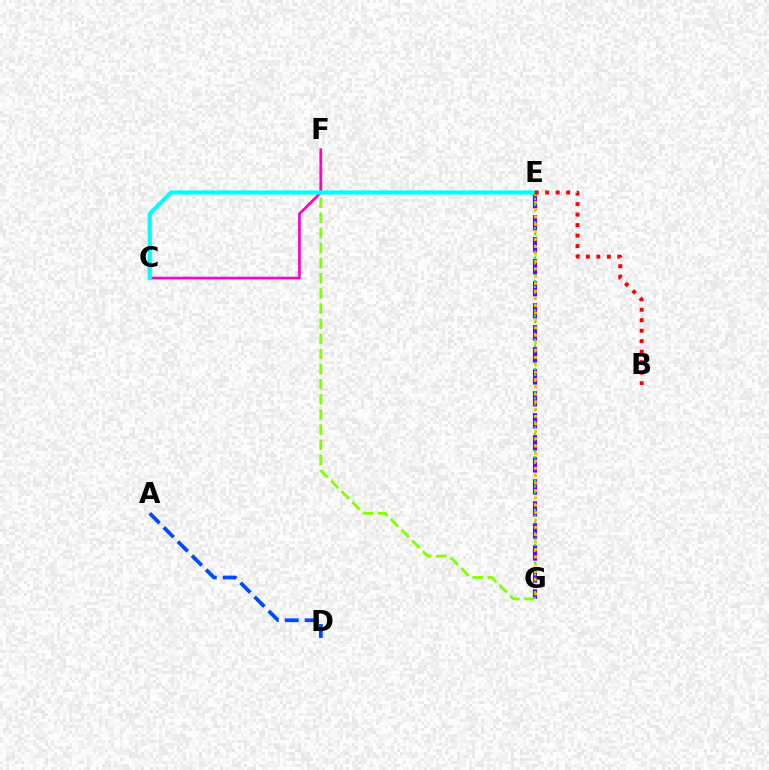{('E', 'G'): [{'color': '#7200ff', 'line_style': 'dashed', 'thickness': 2.99}, {'color': '#00ff39', 'line_style': 'dotted', 'thickness': 1.59}, {'color': '#ffbd00', 'line_style': 'dotted', 'thickness': 2.01}], ('F', 'G'): [{'color': '#84ff00', 'line_style': 'dashed', 'thickness': 2.06}], ('C', 'F'): [{'color': '#ff00cf', 'line_style': 'solid', 'thickness': 1.93}], ('C', 'E'): [{'color': '#00fff6', 'line_style': 'solid', 'thickness': 2.99}], ('A', 'D'): [{'color': '#004bff', 'line_style': 'dashed', 'thickness': 2.71}], ('B', 'E'): [{'color': '#ff0000', 'line_style': 'dotted', 'thickness': 2.85}]}